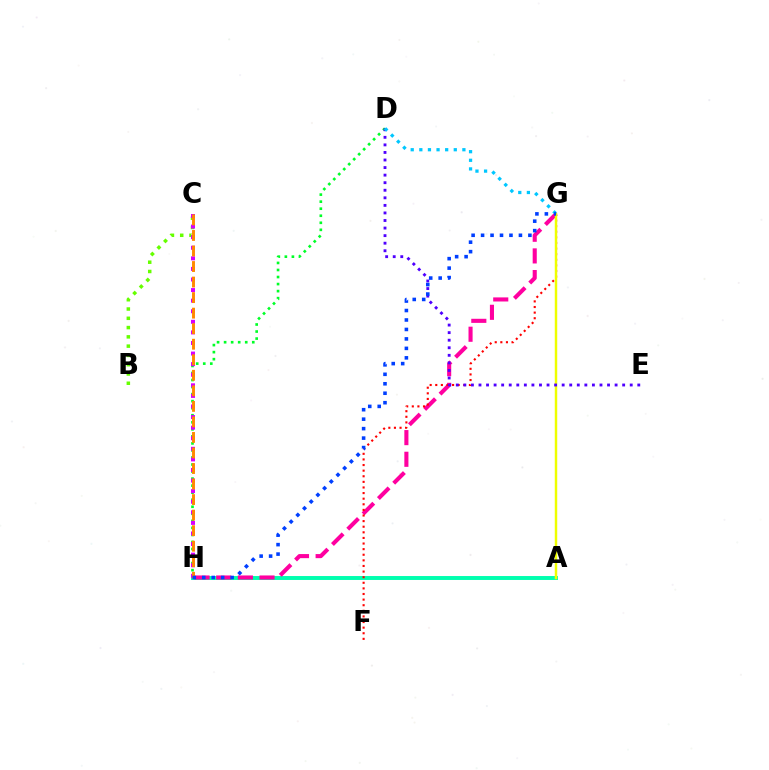{('D', 'H'): [{'color': '#00ff27', 'line_style': 'dotted', 'thickness': 1.91}], ('A', 'H'): [{'color': '#00ffaf', 'line_style': 'solid', 'thickness': 2.83}], ('G', 'H'): [{'color': '#ff00a0', 'line_style': 'dashed', 'thickness': 2.94}, {'color': '#003fff', 'line_style': 'dotted', 'thickness': 2.57}], ('B', 'C'): [{'color': '#66ff00', 'line_style': 'dotted', 'thickness': 2.52}], ('F', 'G'): [{'color': '#ff0000', 'line_style': 'dotted', 'thickness': 1.52}], ('C', 'H'): [{'color': '#d600ff', 'line_style': 'dotted', 'thickness': 2.88}, {'color': '#ff8800', 'line_style': 'dashed', 'thickness': 2.11}], ('A', 'G'): [{'color': '#eeff00', 'line_style': 'solid', 'thickness': 1.77}], ('D', 'E'): [{'color': '#4f00ff', 'line_style': 'dotted', 'thickness': 2.05}], ('D', 'G'): [{'color': '#00c7ff', 'line_style': 'dotted', 'thickness': 2.34}]}